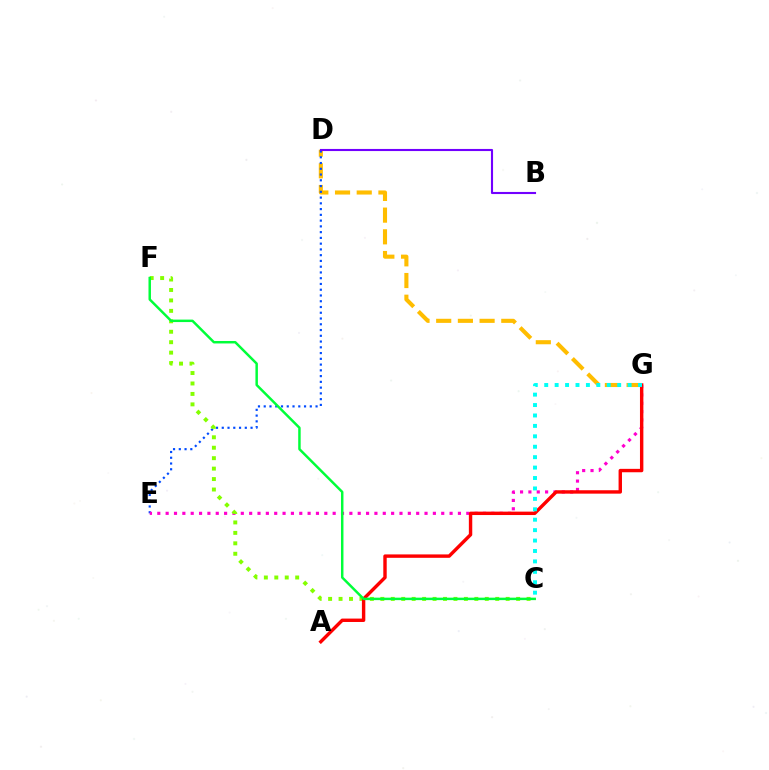{('D', 'G'): [{'color': '#ffbd00', 'line_style': 'dashed', 'thickness': 2.95}], ('D', 'E'): [{'color': '#004bff', 'line_style': 'dotted', 'thickness': 1.56}], ('E', 'G'): [{'color': '#ff00cf', 'line_style': 'dotted', 'thickness': 2.27}], ('C', 'F'): [{'color': '#84ff00', 'line_style': 'dotted', 'thickness': 2.84}, {'color': '#00ff39', 'line_style': 'solid', 'thickness': 1.78}], ('A', 'G'): [{'color': '#ff0000', 'line_style': 'solid', 'thickness': 2.45}], ('C', 'G'): [{'color': '#00fff6', 'line_style': 'dotted', 'thickness': 2.83}], ('B', 'D'): [{'color': '#7200ff', 'line_style': 'solid', 'thickness': 1.52}]}